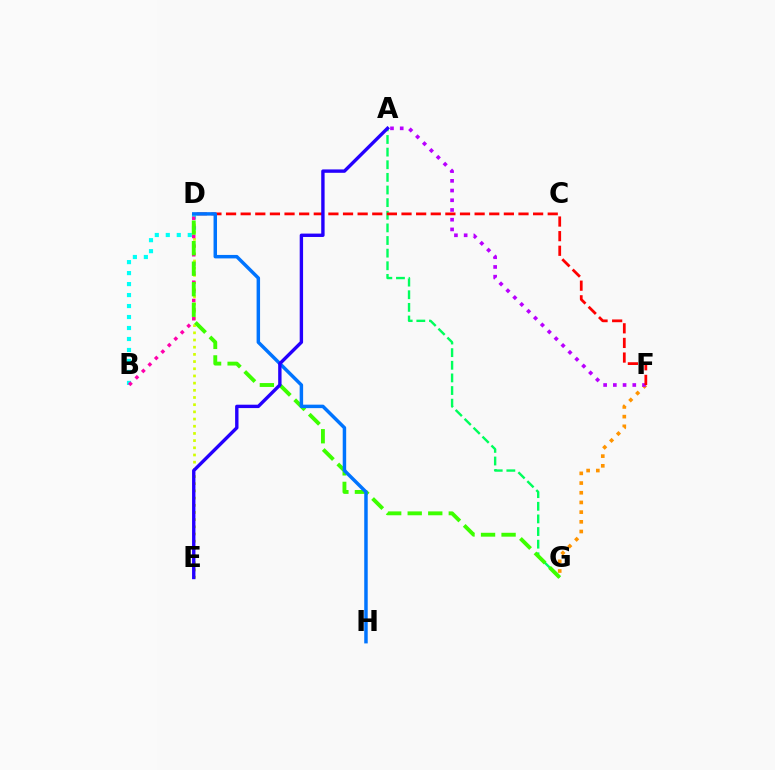{('F', 'G'): [{'color': '#ff9400', 'line_style': 'dotted', 'thickness': 2.63}], ('A', 'G'): [{'color': '#00ff5c', 'line_style': 'dashed', 'thickness': 1.72}], ('A', 'F'): [{'color': '#b900ff', 'line_style': 'dotted', 'thickness': 2.64}], ('D', 'F'): [{'color': '#ff0000', 'line_style': 'dashed', 'thickness': 1.99}], ('D', 'E'): [{'color': '#d1ff00', 'line_style': 'dotted', 'thickness': 1.95}], ('B', 'D'): [{'color': '#00fff6', 'line_style': 'dotted', 'thickness': 2.98}, {'color': '#ff00ac', 'line_style': 'dotted', 'thickness': 2.48}], ('D', 'G'): [{'color': '#3dff00', 'line_style': 'dashed', 'thickness': 2.79}], ('D', 'H'): [{'color': '#0074ff', 'line_style': 'solid', 'thickness': 2.5}], ('A', 'E'): [{'color': '#2500ff', 'line_style': 'solid', 'thickness': 2.43}]}